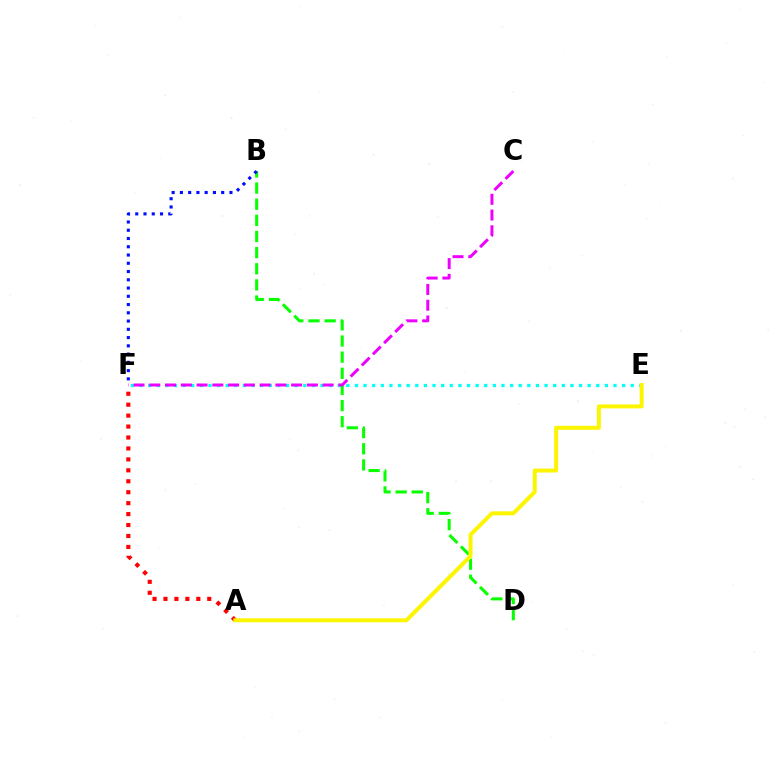{('E', 'F'): [{'color': '#00fff6', 'line_style': 'dotted', 'thickness': 2.34}], ('B', 'D'): [{'color': '#08ff00', 'line_style': 'dashed', 'thickness': 2.19}], ('B', 'F'): [{'color': '#0010ff', 'line_style': 'dotted', 'thickness': 2.24}], ('A', 'F'): [{'color': '#ff0000', 'line_style': 'dotted', 'thickness': 2.97}], ('C', 'F'): [{'color': '#ee00ff', 'line_style': 'dashed', 'thickness': 2.14}], ('A', 'E'): [{'color': '#fcf500', 'line_style': 'solid', 'thickness': 2.86}]}